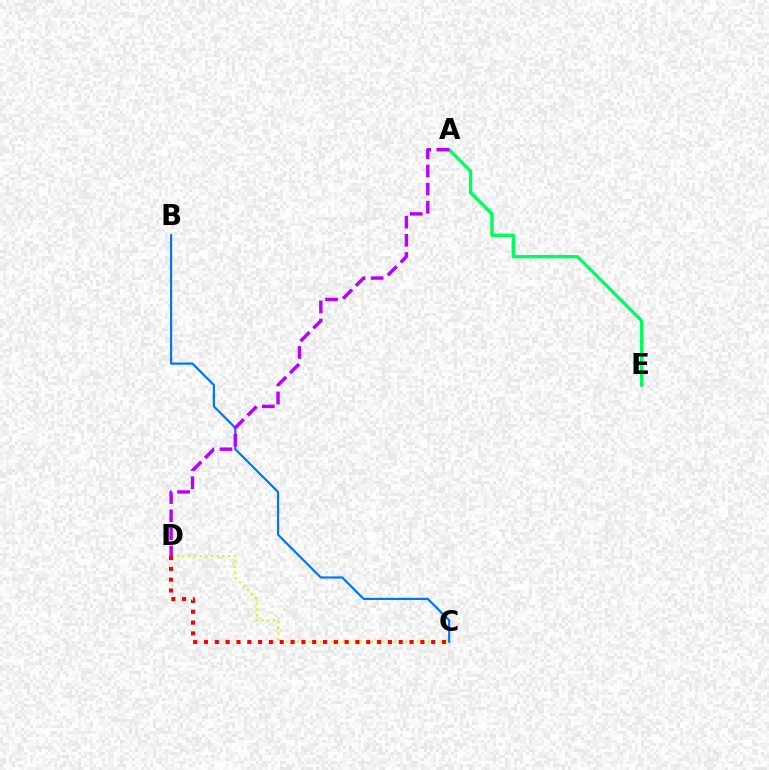{('A', 'E'): [{'color': '#00ff5c', 'line_style': 'solid', 'thickness': 2.42}], ('C', 'D'): [{'color': '#d1ff00', 'line_style': 'dotted', 'thickness': 1.55}, {'color': '#ff0000', 'line_style': 'dotted', 'thickness': 2.94}], ('B', 'C'): [{'color': '#0074ff', 'line_style': 'solid', 'thickness': 1.58}], ('A', 'D'): [{'color': '#b900ff', 'line_style': 'dashed', 'thickness': 2.47}]}